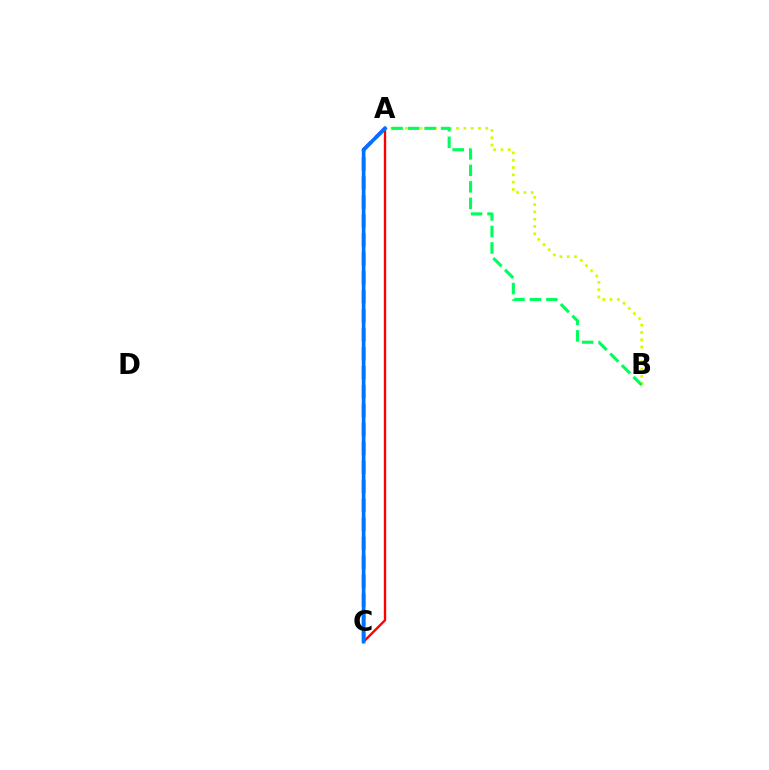{('A', 'C'): [{'color': '#b900ff', 'line_style': 'dashed', 'thickness': 2.58}, {'color': '#ff0000', 'line_style': 'solid', 'thickness': 1.69}, {'color': '#0074ff', 'line_style': 'solid', 'thickness': 2.64}], ('A', 'B'): [{'color': '#d1ff00', 'line_style': 'dotted', 'thickness': 1.98}, {'color': '#00ff5c', 'line_style': 'dashed', 'thickness': 2.24}]}